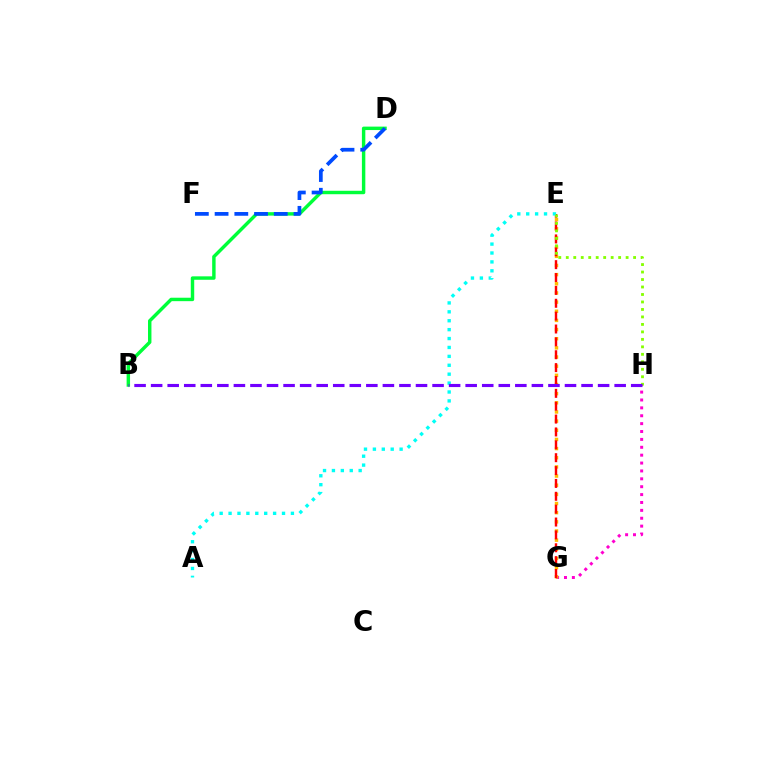{('G', 'H'): [{'color': '#ff00cf', 'line_style': 'dotted', 'thickness': 2.14}], ('B', 'D'): [{'color': '#00ff39', 'line_style': 'solid', 'thickness': 2.47}], ('E', 'G'): [{'color': '#ffbd00', 'line_style': 'dotted', 'thickness': 2.49}, {'color': '#ff0000', 'line_style': 'dashed', 'thickness': 1.75}], ('A', 'E'): [{'color': '#00fff6', 'line_style': 'dotted', 'thickness': 2.42}], ('E', 'H'): [{'color': '#84ff00', 'line_style': 'dotted', 'thickness': 2.03}], ('D', 'F'): [{'color': '#004bff', 'line_style': 'dashed', 'thickness': 2.68}], ('B', 'H'): [{'color': '#7200ff', 'line_style': 'dashed', 'thickness': 2.25}]}